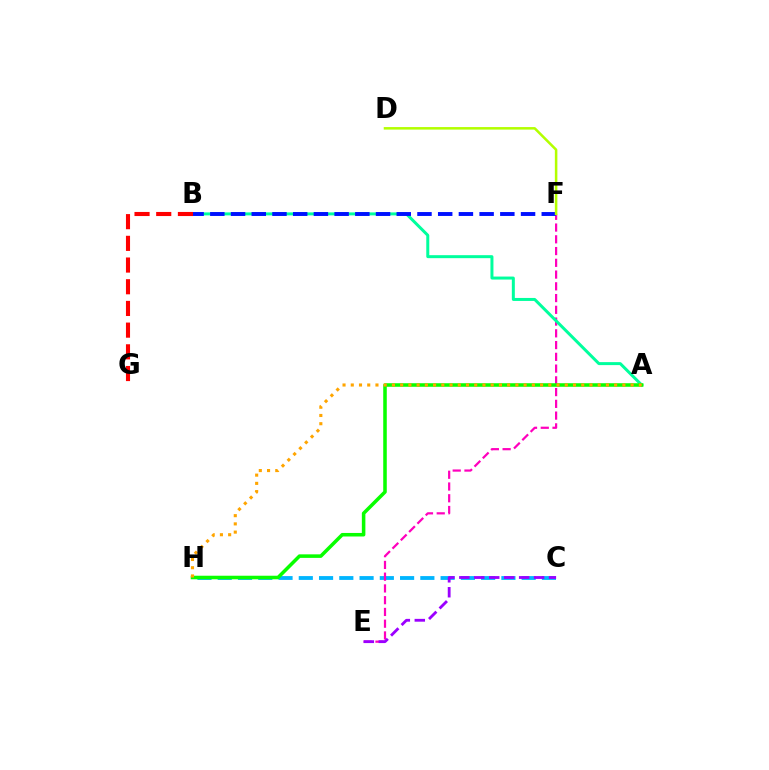{('C', 'H'): [{'color': '#00b5ff', 'line_style': 'dashed', 'thickness': 2.75}], ('E', 'F'): [{'color': '#ff00bd', 'line_style': 'dashed', 'thickness': 1.6}], ('A', 'B'): [{'color': '#00ff9d', 'line_style': 'solid', 'thickness': 2.15}], ('B', 'F'): [{'color': '#0010ff', 'line_style': 'dashed', 'thickness': 2.81}], ('A', 'H'): [{'color': '#08ff00', 'line_style': 'solid', 'thickness': 2.55}, {'color': '#ffa500', 'line_style': 'dotted', 'thickness': 2.24}], ('B', 'G'): [{'color': '#ff0000', 'line_style': 'dashed', 'thickness': 2.95}], ('C', 'E'): [{'color': '#9b00ff', 'line_style': 'dashed', 'thickness': 2.03}], ('D', 'F'): [{'color': '#b3ff00', 'line_style': 'solid', 'thickness': 1.82}]}